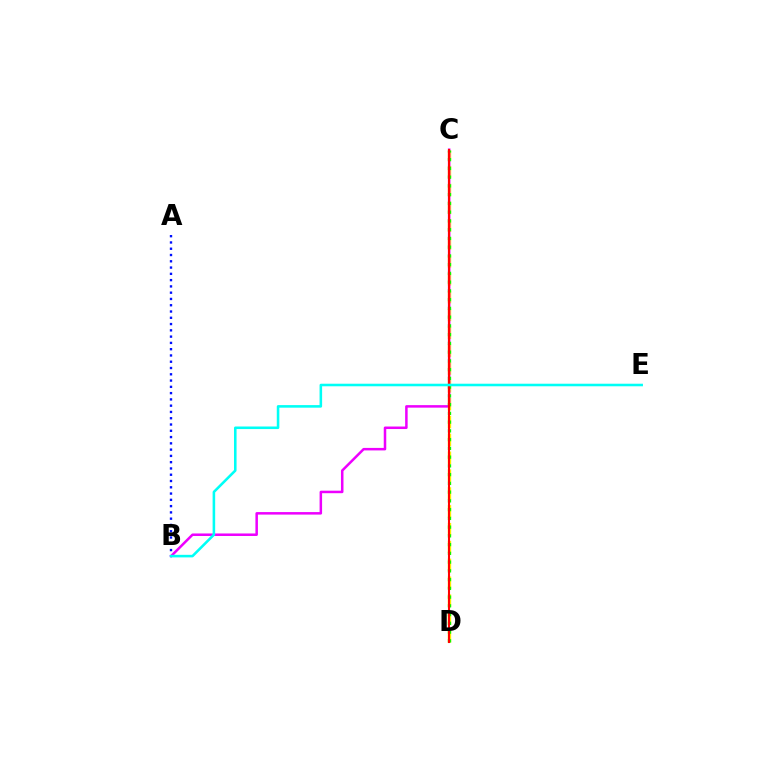{('C', 'D'): [{'color': '#fcf500', 'line_style': 'dashed', 'thickness': 2.43}, {'color': '#08ff00', 'line_style': 'dotted', 'thickness': 2.38}, {'color': '#ff0000', 'line_style': 'solid', 'thickness': 1.51}], ('B', 'C'): [{'color': '#ee00ff', 'line_style': 'solid', 'thickness': 1.81}], ('A', 'B'): [{'color': '#0010ff', 'line_style': 'dotted', 'thickness': 1.71}], ('B', 'E'): [{'color': '#00fff6', 'line_style': 'solid', 'thickness': 1.85}]}